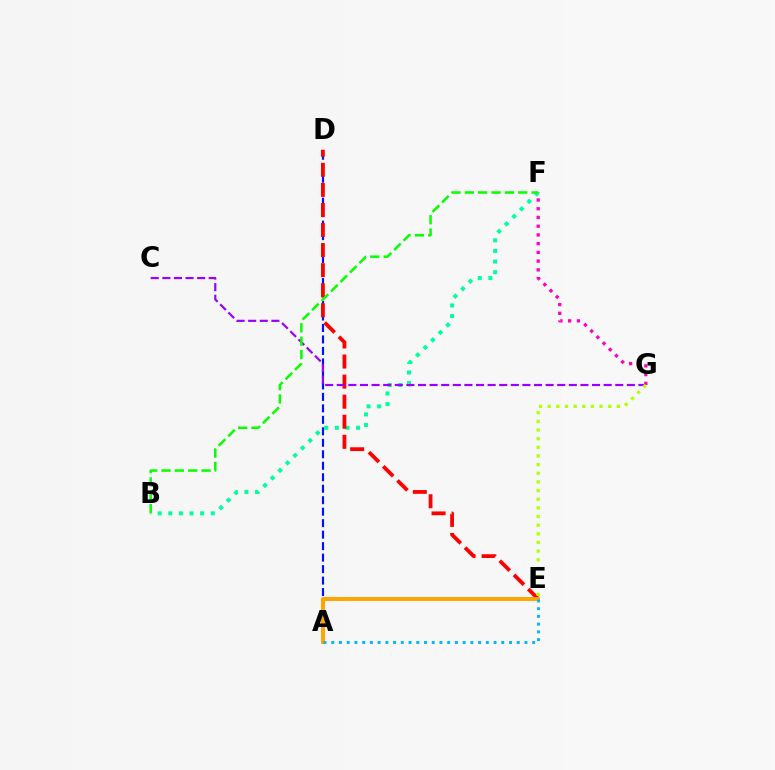{('B', 'F'): [{'color': '#00ff9d', 'line_style': 'dotted', 'thickness': 2.89}, {'color': '#08ff00', 'line_style': 'dashed', 'thickness': 1.81}], ('A', 'D'): [{'color': '#0010ff', 'line_style': 'dashed', 'thickness': 1.56}], ('D', 'E'): [{'color': '#ff0000', 'line_style': 'dashed', 'thickness': 2.73}], ('A', 'E'): [{'color': '#ffa500', 'line_style': 'solid', 'thickness': 2.86}, {'color': '#00b5ff', 'line_style': 'dotted', 'thickness': 2.1}], ('C', 'G'): [{'color': '#9b00ff', 'line_style': 'dashed', 'thickness': 1.58}], ('F', 'G'): [{'color': '#ff00bd', 'line_style': 'dotted', 'thickness': 2.37}], ('E', 'G'): [{'color': '#b3ff00', 'line_style': 'dotted', 'thickness': 2.35}]}